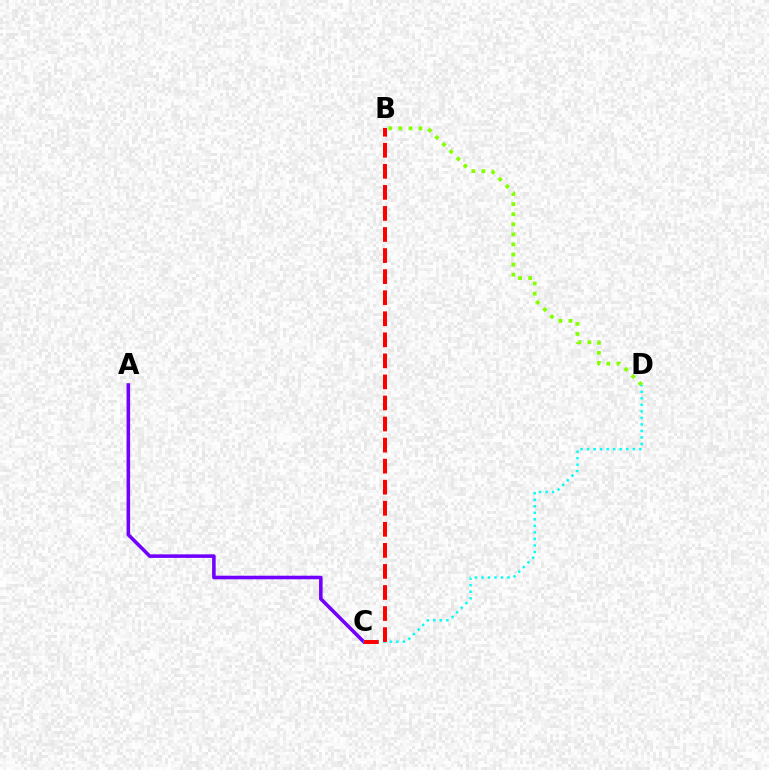{('B', 'D'): [{'color': '#84ff00', 'line_style': 'dotted', 'thickness': 2.74}], ('A', 'C'): [{'color': '#7200ff', 'line_style': 'solid', 'thickness': 2.57}], ('C', 'D'): [{'color': '#00fff6', 'line_style': 'dotted', 'thickness': 1.77}], ('B', 'C'): [{'color': '#ff0000', 'line_style': 'dashed', 'thickness': 2.86}]}